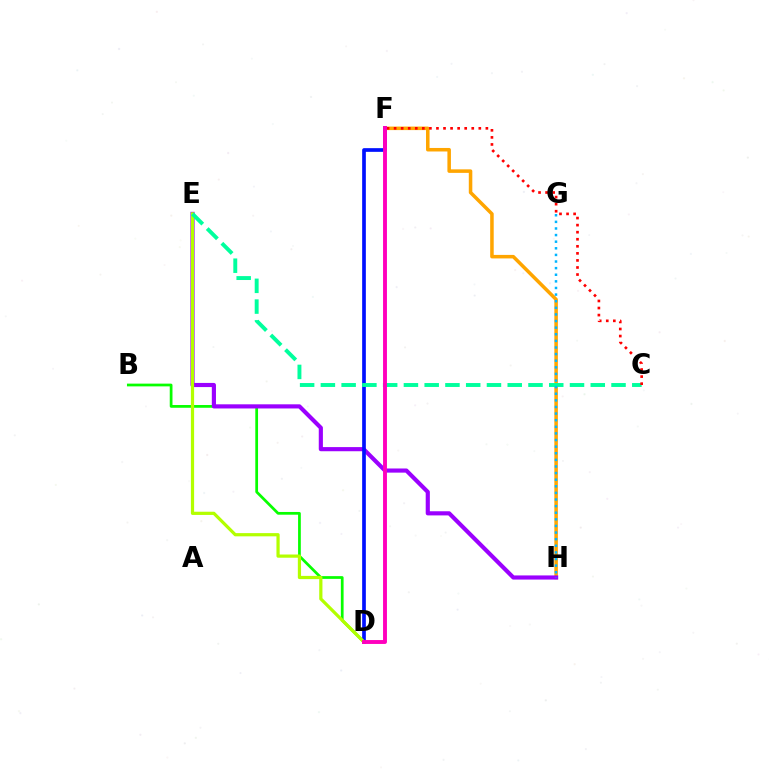{('B', 'D'): [{'color': '#08ff00', 'line_style': 'solid', 'thickness': 1.97}], ('F', 'H'): [{'color': '#ffa500', 'line_style': 'solid', 'thickness': 2.54}], ('E', 'H'): [{'color': '#9b00ff', 'line_style': 'solid', 'thickness': 2.98}], ('D', 'F'): [{'color': '#0010ff', 'line_style': 'solid', 'thickness': 2.66}, {'color': '#ff00bd', 'line_style': 'solid', 'thickness': 2.81}], ('D', 'E'): [{'color': '#b3ff00', 'line_style': 'solid', 'thickness': 2.31}], ('C', 'E'): [{'color': '#00ff9d', 'line_style': 'dashed', 'thickness': 2.82}], ('C', 'F'): [{'color': '#ff0000', 'line_style': 'dotted', 'thickness': 1.92}], ('G', 'H'): [{'color': '#00b5ff', 'line_style': 'dotted', 'thickness': 1.8}]}